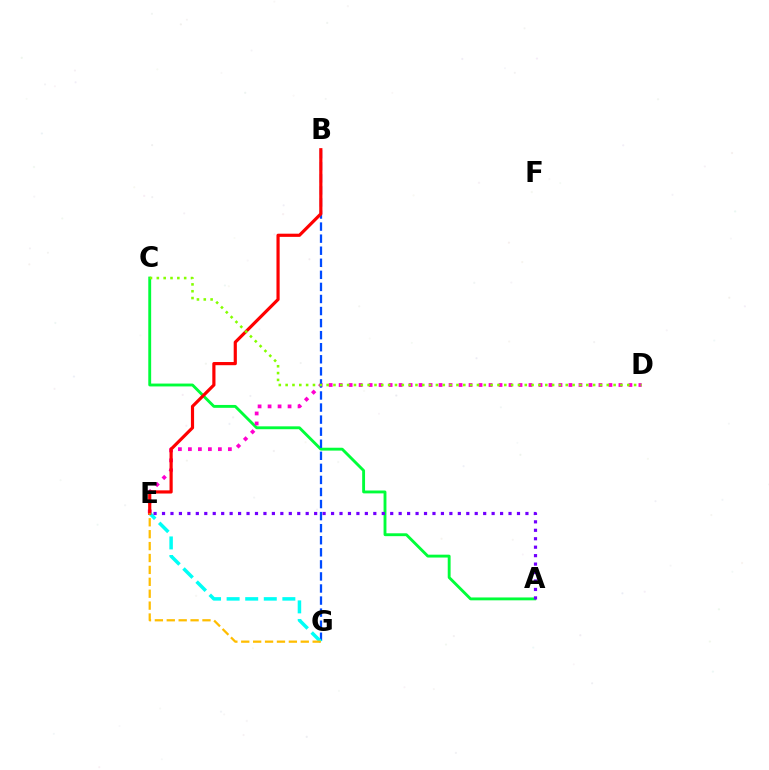{('A', 'C'): [{'color': '#00ff39', 'line_style': 'solid', 'thickness': 2.07}], ('D', 'E'): [{'color': '#ff00cf', 'line_style': 'dotted', 'thickness': 2.71}], ('B', 'G'): [{'color': '#004bff', 'line_style': 'dashed', 'thickness': 1.64}], ('E', 'G'): [{'color': '#00fff6', 'line_style': 'dashed', 'thickness': 2.52}, {'color': '#ffbd00', 'line_style': 'dashed', 'thickness': 1.62}], ('B', 'E'): [{'color': '#ff0000', 'line_style': 'solid', 'thickness': 2.29}], ('C', 'D'): [{'color': '#84ff00', 'line_style': 'dotted', 'thickness': 1.86}], ('A', 'E'): [{'color': '#7200ff', 'line_style': 'dotted', 'thickness': 2.3}]}